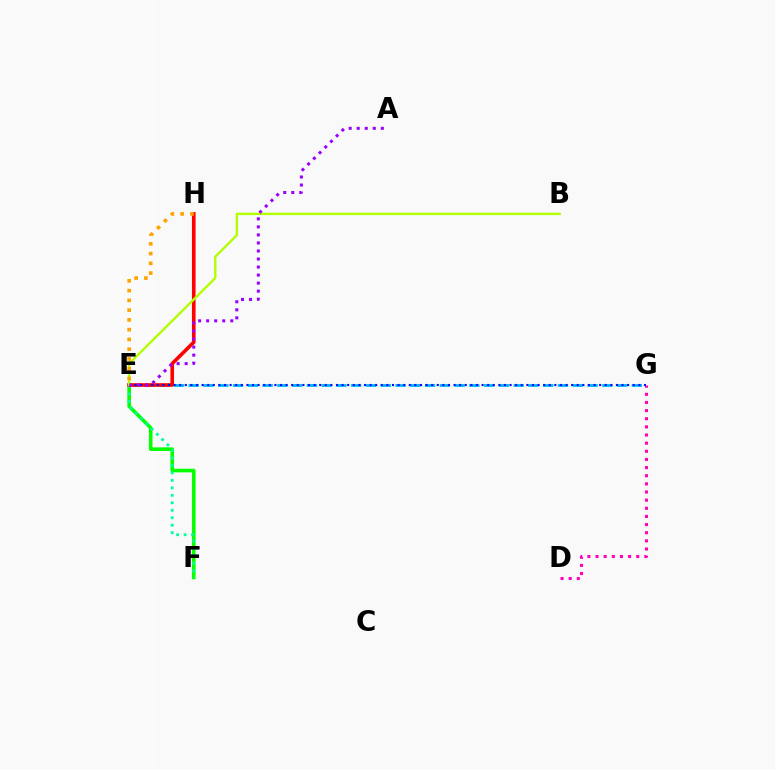{('E', 'F'): [{'color': '#08ff00', 'line_style': 'solid', 'thickness': 2.62}, {'color': '#00ff9d', 'line_style': 'dotted', 'thickness': 2.03}], ('E', 'G'): [{'color': '#00b5ff', 'line_style': 'dashed', 'thickness': 2.01}, {'color': '#0010ff', 'line_style': 'dotted', 'thickness': 1.52}], ('D', 'G'): [{'color': '#ff00bd', 'line_style': 'dotted', 'thickness': 2.21}], ('E', 'H'): [{'color': '#ff0000', 'line_style': 'solid', 'thickness': 2.61}, {'color': '#ffa500', 'line_style': 'dotted', 'thickness': 2.65}], ('B', 'E'): [{'color': '#b3ff00', 'line_style': 'solid', 'thickness': 1.71}], ('A', 'E'): [{'color': '#9b00ff', 'line_style': 'dotted', 'thickness': 2.18}]}